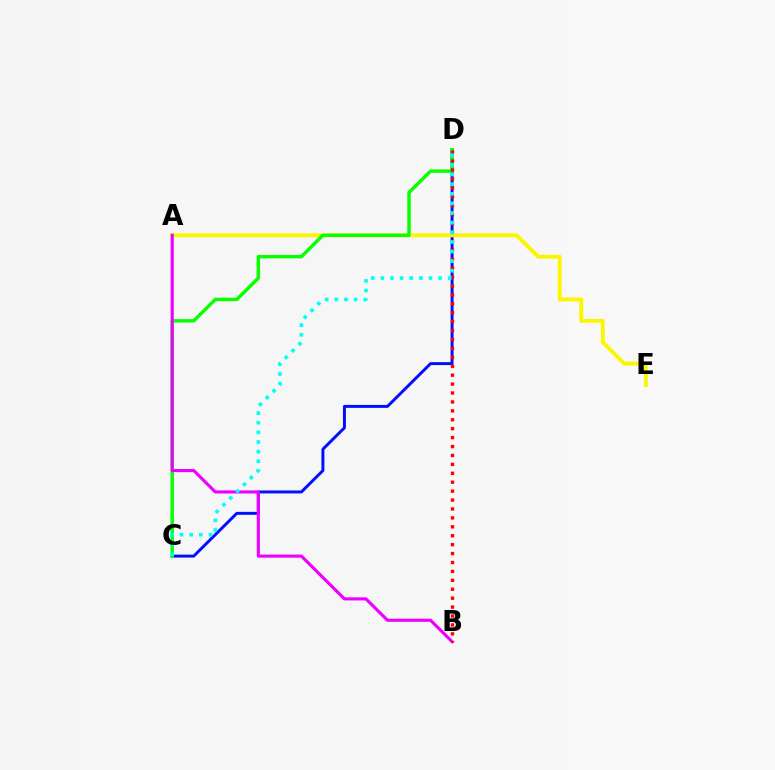{('C', 'D'): [{'color': '#0010ff', 'line_style': 'solid', 'thickness': 2.13}, {'color': '#08ff00', 'line_style': 'solid', 'thickness': 2.47}, {'color': '#00fff6', 'line_style': 'dotted', 'thickness': 2.62}], ('A', 'E'): [{'color': '#fcf500', 'line_style': 'solid', 'thickness': 2.8}], ('A', 'B'): [{'color': '#ee00ff', 'line_style': 'solid', 'thickness': 2.25}], ('B', 'D'): [{'color': '#ff0000', 'line_style': 'dotted', 'thickness': 2.42}]}